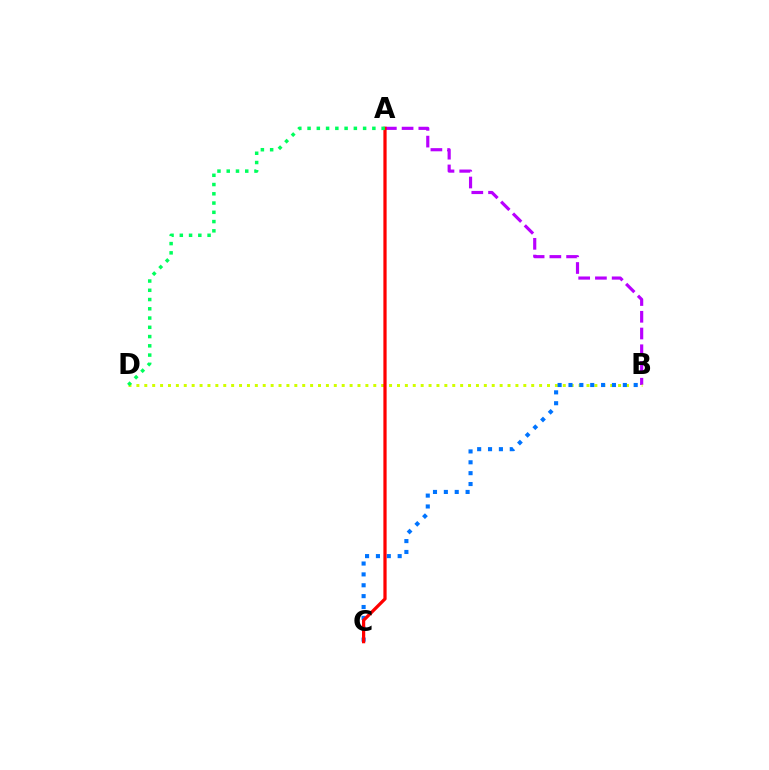{('A', 'B'): [{'color': '#b900ff', 'line_style': 'dashed', 'thickness': 2.27}], ('B', 'D'): [{'color': '#d1ff00', 'line_style': 'dotted', 'thickness': 2.15}], ('B', 'C'): [{'color': '#0074ff', 'line_style': 'dotted', 'thickness': 2.95}], ('A', 'C'): [{'color': '#ff0000', 'line_style': 'solid', 'thickness': 2.33}], ('A', 'D'): [{'color': '#00ff5c', 'line_style': 'dotted', 'thickness': 2.52}]}